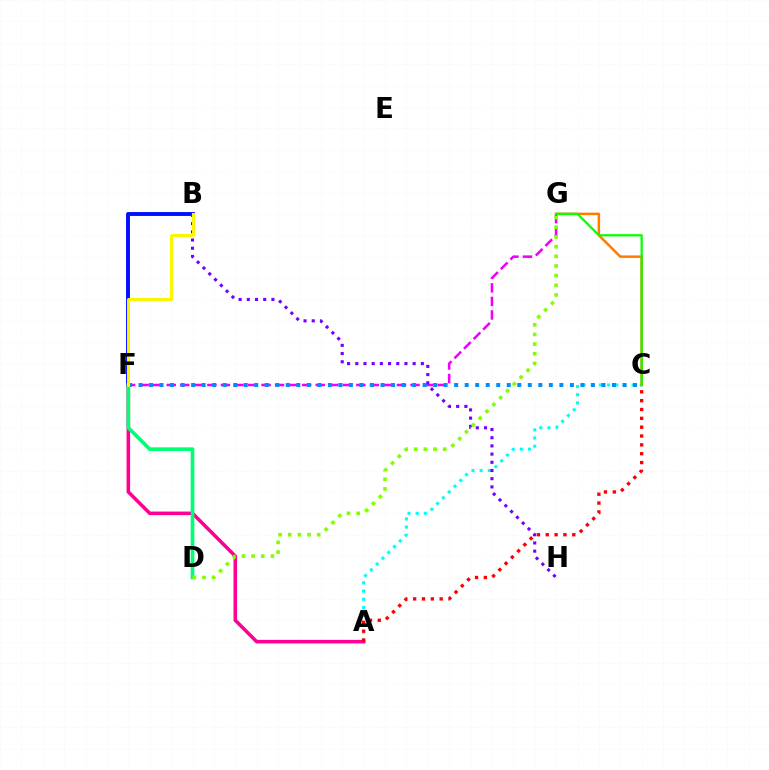{('B', 'F'): [{'color': '#0010ff', 'line_style': 'solid', 'thickness': 2.8}, {'color': '#fcf500', 'line_style': 'solid', 'thickness': 2.15}], ('A', 'C'): [{'color': '#00fff6', 'line_style': 'dotted', 'thickness': 2.22}, {'color': '#ff0000', 'line_style': 'dotted', 'thickness': 2.4}], ('A', 'F'): [{'color': '#ff0094', 'line_style': 'solid', 'thickness': 2.56}], ('F', 'G'): [{'color': '#ee00ff', 'line_style': 'dashed', 'thickness': 1.84}], ('C', 'G'): [{'color': '#ff7c00', 'line_style': 'solid', 'thickness': 1.81}, {'color': '#08ff00', 'line_style': 'solid', 'thickness': 1.63}], ('B', 'H'): [{'color': '#7200ff', 'line_style': 'dotted', 'thickness': 2.23}], ('C', 'F'): [{'color': '#008cff', 'line_style': 'dotted', 'thickness': 2.86}], ('D', 'F'): [{'color': '#00ff74', 'line_style': 'solid', 'thickness': 2.64}], ('D', 'G'): [{'color': '#84ff00', 'line_style': 'dotted', 'thickness': 2.63}]}